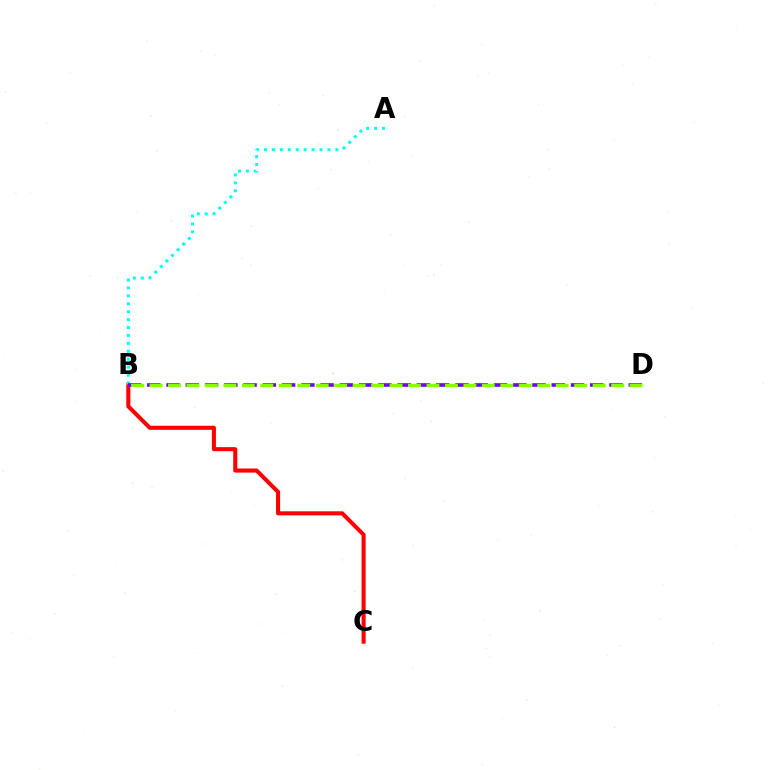{('B', 'C'): [{'color': '#ff0000', 'line_style': 'solid', 'thickness': 2.92}], ('A', 'B'): [{'color': '#00fff6', 'line_style': 'dotted', 'thickness': 2.15}], ('B', 'D'): [{'color': '#7200ff', 'line_style': 'dashed', 'thickness': 2.62}, {'color': '#84ff00', 'line_style': 'dashed', 'thickness': 2.51}]}